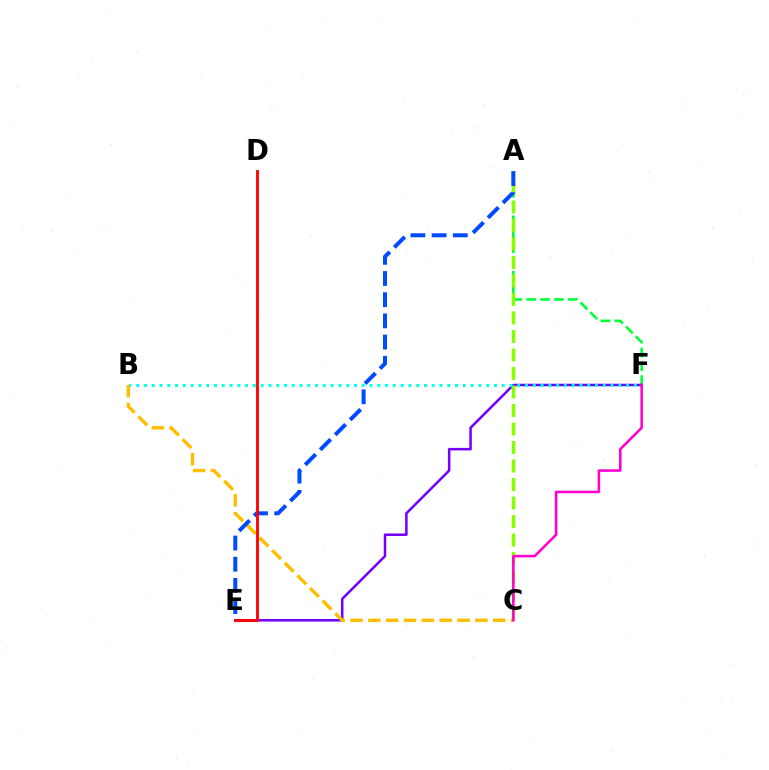{('A', 'F'): [{'color': '#00ff39', 'line_style': 'dashed', 'thickness': 1.88}], ('E', 'F'): [{'color': '#7200ff', 'line_style': 'solid', 'thickness': 1.82}], ('B', 'F'): [{'color': '#00fff6', 'line_style': 'dotted', 'thickness': 2.11}], ('B', 'C'): [{'color': '#ffbd00', 'line_style': 'dashed', 'thickness': 2.42}], ('A', 'C'): [{'color': '#84ff00', 'line_style': 'dashed', 'thickness': 2.51}], ('A', 'E'): [{'color': '#004bff', 'line_style': 'dashed', 'thickness': 2.88}], ('C', 'F'): [{'color': '#ff00cf', 'line_style': 'solid', 'thickness': 1.84}], ('D', 'E'): [{'color': '#ff0000', 'line_style': 'solid', 'thickness': 2.04}]}